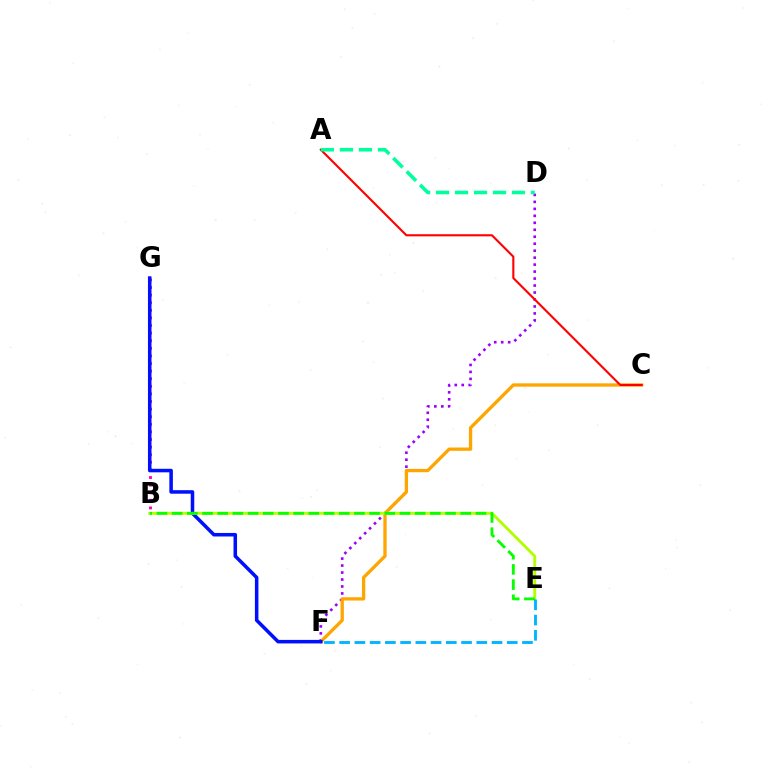{('B', 'G'): [{'color': '#ff00bd', 'line_style': 'dotted', 'thickness': 2.06}], ('D', 'F'): [{'color': '#9b00ff', 'line_style': 'dotted', 'thickness': 1.89}], ('C', 'F'): [{'color': '#ffa500', 'line_style': 'solid', 'thickness': 2.37}], ('F', 'G'): [{'color': '#0010ff', 'line_style': 'solid', 'thickness': 2.54}], ('B', 'E'): [{'color': '#b3ff00', 'line_style': 'solid', 'thickness': 2.07}, {'color': '#08ff00', 'line_style': 'dashed', 'thickness': 2.06}], ('A', 'C'): [{'color': '#ff0000', 'line_style': 'solid', 'thickness': 1.52}], ('E', 'F'): [{'color': '#00b5ff', 'line_style': 'dashed', 'thickness': 2.07}], ('A', 'D'): [{'color': '#00ff9d', 'line_style': 'dashed', 'thickness': 2.58}]}